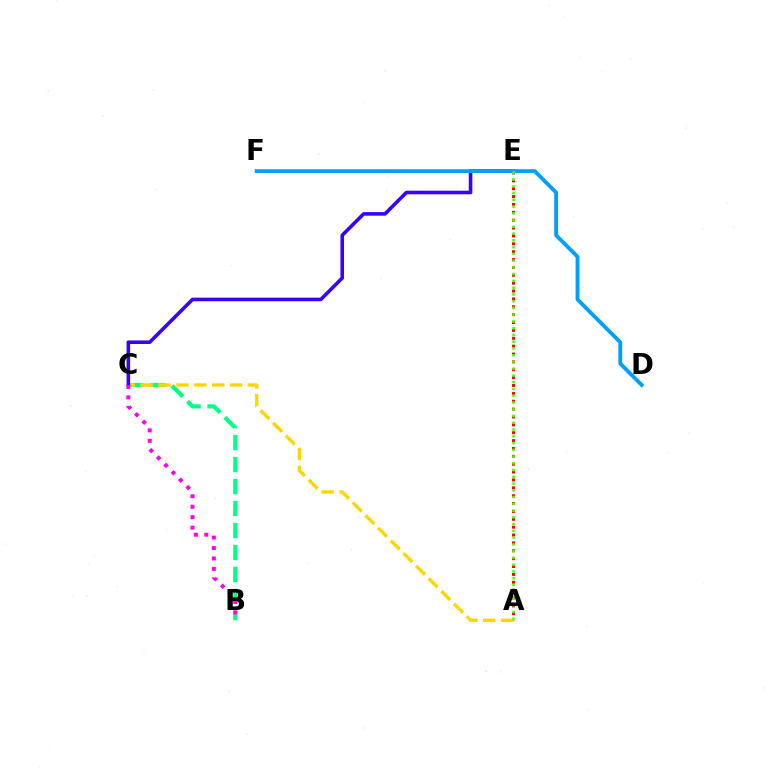{('B', 'C'): [{'color': '#00ff86', 'line_style': 'dashed', 'thickness': 2.99}, {'color': '#ff00ed', 'line_style': 'dotted', 'thickness': 2.84}], ('A', 'E'): [{'color': '#ff0000', 'line_style': 'dotted', 'thickness': 2.14}, {'color': '#4fff00', 'line_style': 'dotted', 'thickness': 1.84}], ('A', 'C'): [{'color': '#ffd500', 'line_style': 'dashed', 'thickness': 2.43}], ('C', 'E'): [{'color': '#3700ff', 'line_style': 'solid', 'thickness': 2.57}], ('D', 'F'): [{'color': '#009eff', 'line_style': 'solid', 'thickness': 2.74}]}